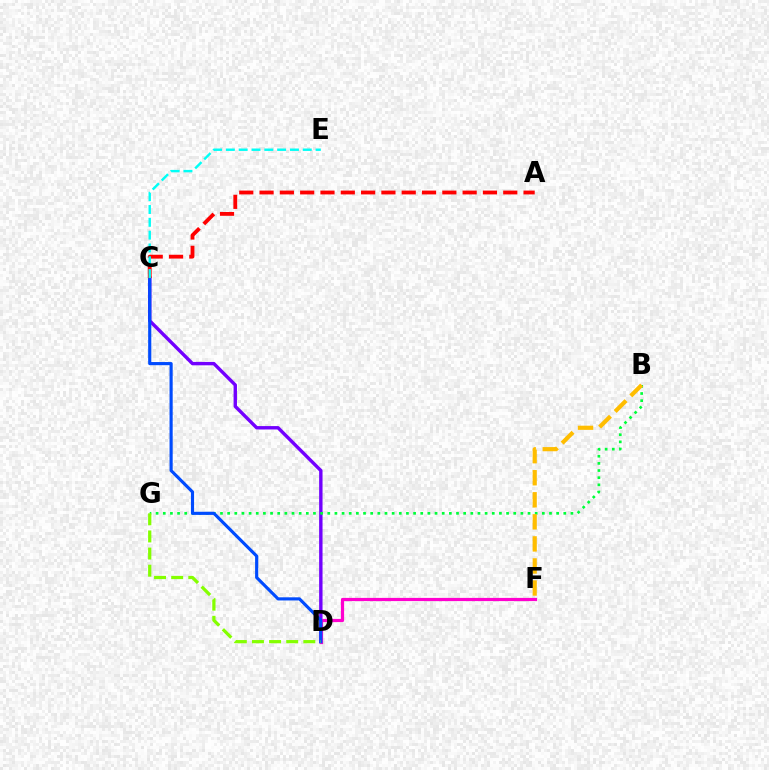{('C', 'D'): [{'color': '#7200ff', 'line_style': 'solid', 'thickness': 2.44}, {'color': '#004bff', 'line_style': 'solid', 'thickness': 2.26}], ('D', 'F'): [{'color': '#ff00cf', 'line_style': 'solid', 'thickness': 2.3}], ('B', 'G'): [{'color': '#00ff39', 'line_style': 'dotted', 'thickness': 1.94}], ('D', 'G'): [{'color': '#84ff00', 'line_style': 'dashed', 'thickness': 2.33}], ('B', 'F'): [{'color': '#ffbd00', 'line_style': 'dashed', 'thickness': 3.0}], ('A', 'C'): [{'color': '#ff0000', 'line_style': 'dashed', 'thickness': 2.76}], ('C', 'E'): [{'color': '#00fff6', 'line_style': 'dashed', 'thickness': 1.74}]}